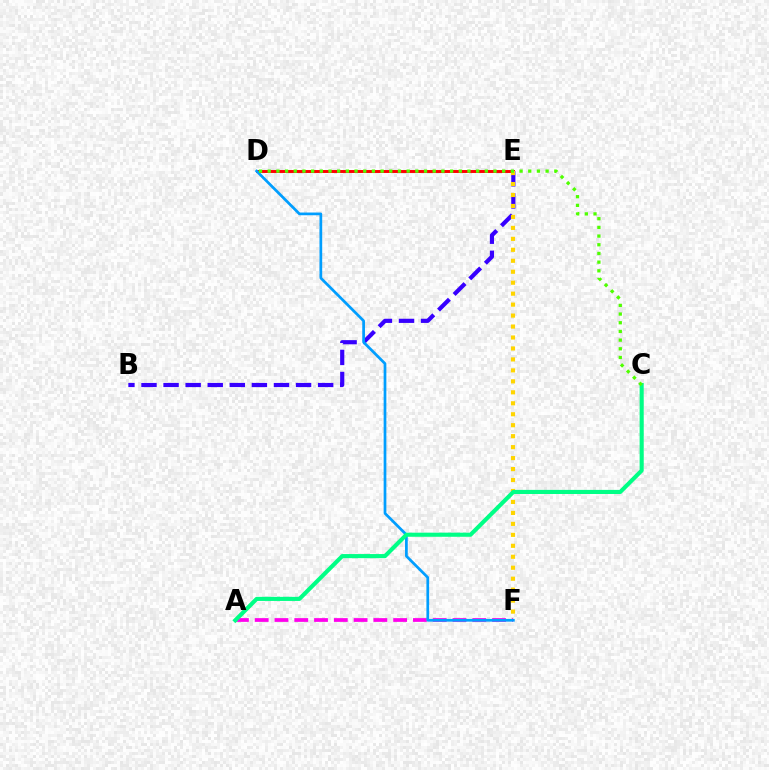{('B', 'E'): [{'color': '#3700ff', 'line_style': 'dashed', 'thickness': 3.0}], ('D', 'E'): [{'color': '#ff0000', 'line_style': 'solid', 'thickness': 2.12}], ('A', 'F'): [{'color': '#ff00ed', 'line_style': 'dashed', 'thickness': 2.69}], ('E', 'F'): [{'color': '#ffd500', 'line_style': 'dotted', 'thickness': 2.98}], ('D', 'F'): [{'color': '#009eff', 'line_style': 'solid', 'thickness': 1.96}], ('A', 'C'): [{'color': '#00ff86', 'line_style': 'solid', 'thickness': 2.96}], ('C', 'D'): [{'color': '#4fff00', 'line_style': 'dotted', 'thickness': 2.36}]}